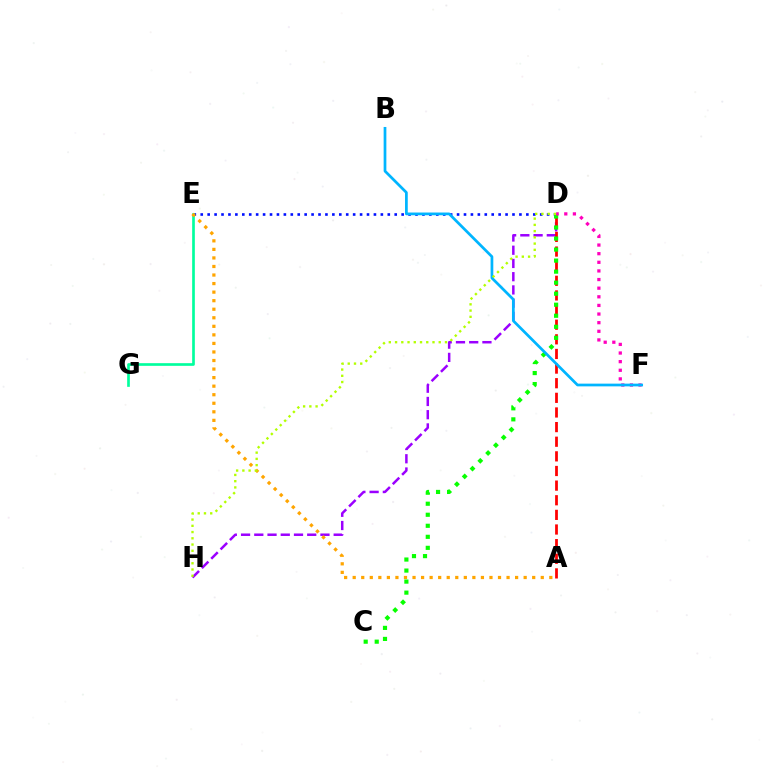{('D', 'E'): [{'color': '#0010ff', 'line_style': 'dotted', 'thickness': 1.88}], ('D', 'H'): [{'color': '#9b00ff', 'line_style': 'dashed', 'thickness': 1.8}, {'color': '#b3ff00', 'line_style': 'dotted', 'thickness': 1.7}], ('E', 'G'): [{'color': '#00ff9d', 'line_style': 'solid', 'thickness': 1.92}], ('A', 'E'): [{'color': '#ffa500', 'line_style': 'dotted', 'thickness': 2.32}], ('A', 'D'): [{'color': '#ff0000', 'line_style': 'dashed', 'thickness': 1.99}], ('C', 'D'): [{'color': '#08ff00', 'line_style': 'dotted', 'thickness': 3.0}], ('D', 'F'): [{'color': '#ff00bd', 'line_style': 'dotted', 'thickness': 2.34}], ('B', 'F'): [{'color': '#00b5ff', 'line_style': 'solid', 'thickness': 1.96}]}